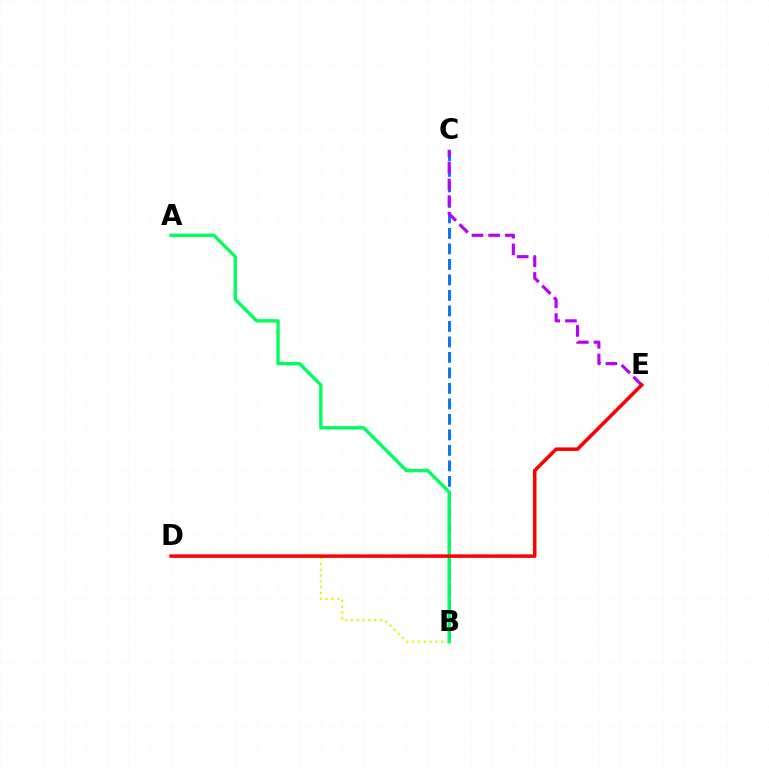{('B', 'C'): [{'color': '#0074ff', 'line_style': 'dashed', 'thickness': 2.11}], ('B', 'D'): [{'color': '#d1ff00', 'line_style': 'dotted', 'thickness': 1.58}], ('A', 'B'): [{'color': '#00ff5c', 'line_style': 'solid', 'thickness': 2.42}], ('C', 'E'): [{'color': '#b900ff', 'line_style': 'dashed', 'thickness': 2.26}], ('D', 'E'): [{'color': '#ff0000', 'line_style': 'solid', 'thickness': 2.54}]}